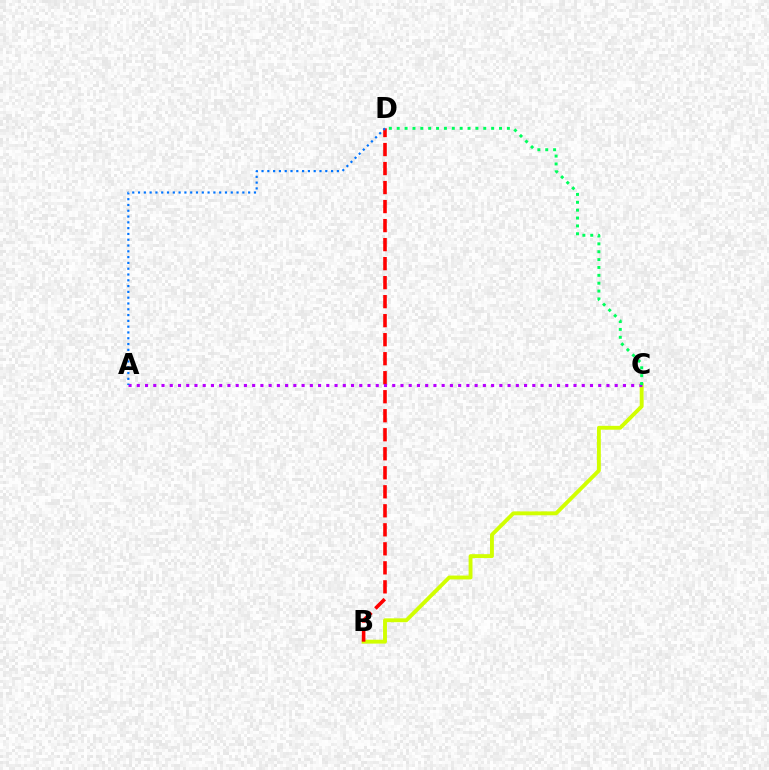{('B', 'C'): [{'color': '#d1ff00', 'line_style': 'solid', 'thickness': 2.79}], ('B', 'D'): [{'color': '#ff0000', 'line_style': 'dashed', 'thickness': 2.58}], ('A', 'C'): [{'color': '#b900ff', 'line_style': 'dotted', 'thickness': 2.24}], ('C', 'D'): [{'color': '#00ff5c', 'line_style': 'dotted', 'thickness': 2.14}], ('A', 'D'): [{'color': '#0074ff', 'line_style': 'dotted', 'thickness': 1.57}]}